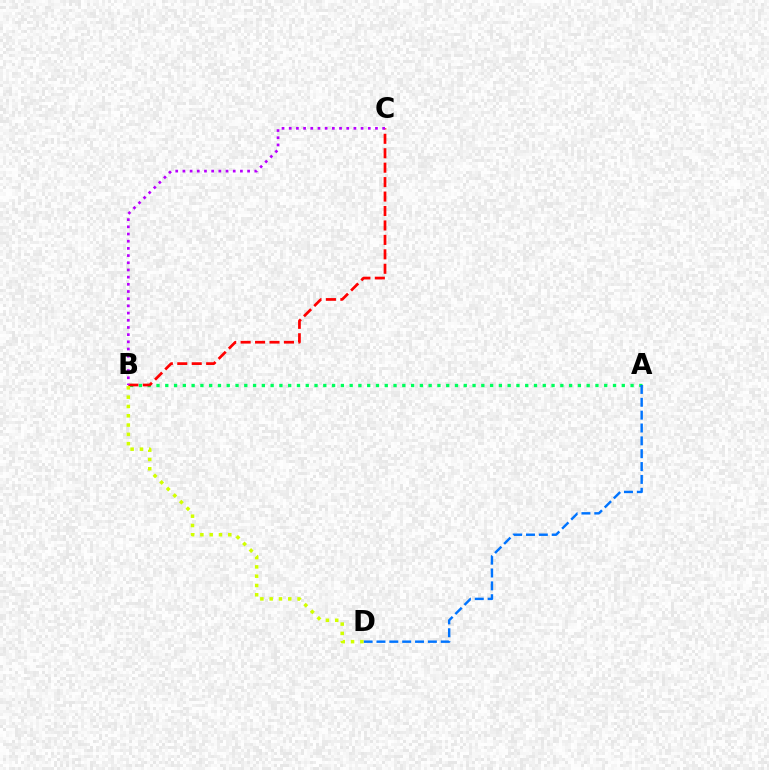{('A', 'B'): [{'color': '#00ff5c', 'line_style': 'dotted', 'thickness': 2.39}], ('B', 'C'): [{'color': '#ff0000', 'line_style': 'dashed', 'thickness': 1.96}, {'color': '#b900ff', 'line_style': 'dotted', 'thickness': 1.95}], ('A', 'D'): [{'color': '#0074ff', 'line_style': 'dashed', 'thickness': 1.75}], ('B', 'D'): [{'color': '#d1ff00', 'line_style': 'dotted', 'thickness': 2.53}]}